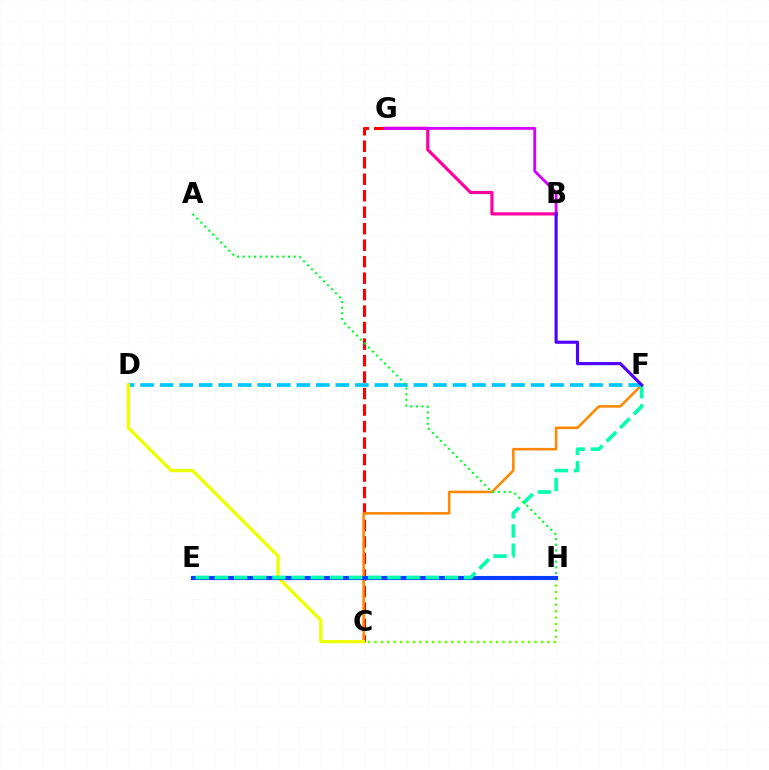{('C', 'G'): [{'color': '#ff0000', 'line_style': 'dashed', 'thickness': 2.24}], ('C', 'F'): [{'color': '#ff8800', 'line_style': 'solid', 'thickness': 1.84}], ('D', 'F'): [{'color': '#00c7ff', 'line_style': 'dashed', 'thickness': 2.65}], ('C', 'D'): [{'color': '#eeff00', 'line_style': 'solid', 'thickness': 2.41}], ('B', 'G'): [{'color': '#ff00a0', 'line_style': 'solid', 'thickness': 2.29}, {'color': '#d600ff', 'line_style': 'solid', 'thickness': 2.04}], ('C', 'H'): [{'color': '#66ff00', 'line_style': 'dotted', 'thickness': 1.74}], ('E', 'H'): [{'color': '#003fff', 'line_style': 'solid', 'thickness': 2.97}], ('E', 'F'): [{'color': '#00ffaf', 'line_style': 'dashed', 'thickness': 2.6}], ('A', 'H'): [{'color': '#00ff27', 'line_style': 'dotted', 'thickness': 1.54}], ('B', 'F'): [{'color': '#4f00ff', 'line_style': 'solid', 'thickness': 2.25}]}